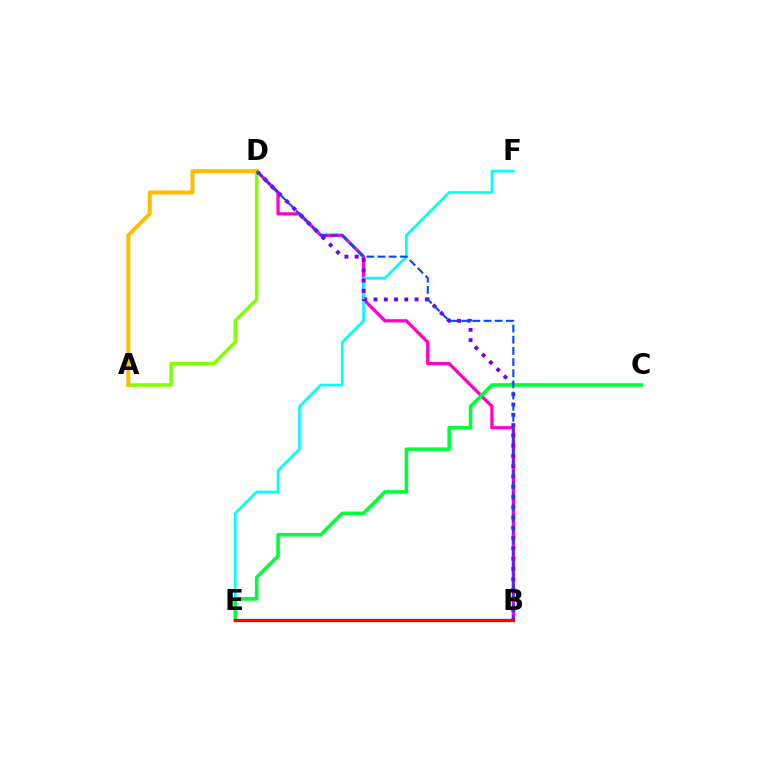{('B', 'D'): [{'color': '#ff00cf', 'line_style': 'solid', 'thickness': 2.37}, {'color': '#7200ff', 'line_style': 'dotted', 'thickness': 2.79}, {'color': '#004bff', 'line_style': 'dashed', 'thickness': 1.52}], ('E', 'F'): [{'color': '#00fff6', 'line_style': 'solid', 'thickness': 1.92}], ('A', 'D'): [{'color': '#84ff00', 'line_style': 'solid', 'thickness': 2.55}, {'color': '#ffbd00', 'line_style': 'solid', 'thickness': 2.88}], ('C', 'E'): [{'color': '#00ff39', 'line_style': 'solid', 'thickness': 2.6}], ('B', 'E'): [{'color': '#ff0000', 'line_style': 'solid', 'thickness': 2.35}]}